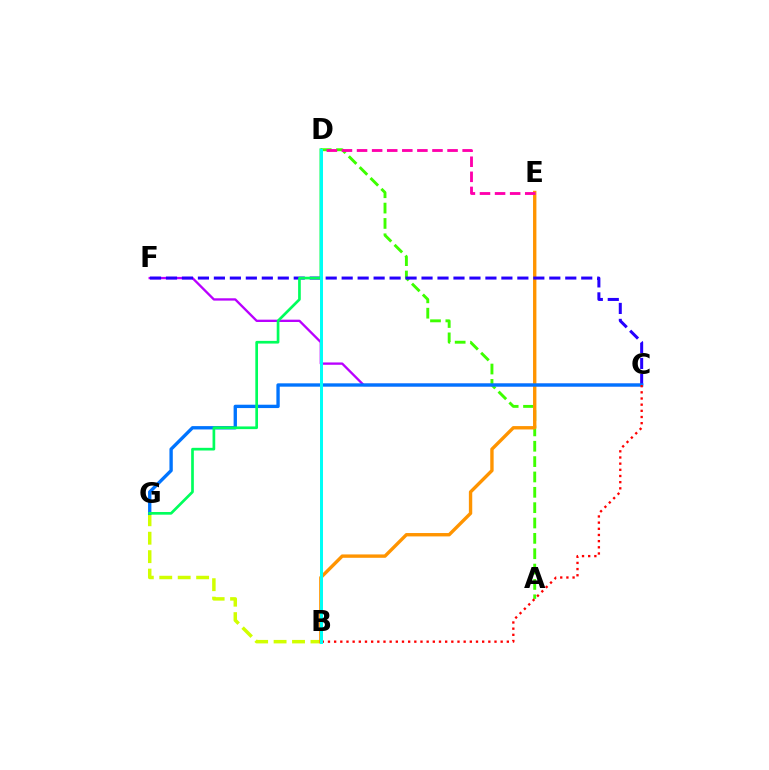{('B', 'G'): [{'color': '#d1ff00', 'line_style': 'dashed', 'thickness': 2.51}], ('C', 'F'): [{'color': '#b900ff', 'line_style': 'solid', 'thickness': 1.68}, {'color': '#2500ff', 'line_style': 'dashed', 'thickness': 2.17}], ('A', 'D'): [{'color': '#3dff00', 'line_style': 'dashed', 'thickness': 2.09}], ('B', 'E'): [{'color': '#ff9400', 'line_style': 'solid', 'thickness': 2.43}], ('D', 'E'): [{'color': '#ff00ac', 'line_style': 'dashed', 'thickness': 2.05}], ('C', 'G'): [{'color': '#0074ff', 'line_style': 'solid', 'thickness': 2.41}], ('B', 'C'): [{'color': '#ff0000', 'line_style': 'dotted', 'thickness': 1.68}], ('D', 'G'): [{'color': '#00ff5c', 'line_style': 'solid', 'thickness': 1.93}], ('B', 'D'): [{'color': '#00fff6', 'line_style': 'solid', 'thickness': 2.15}]}